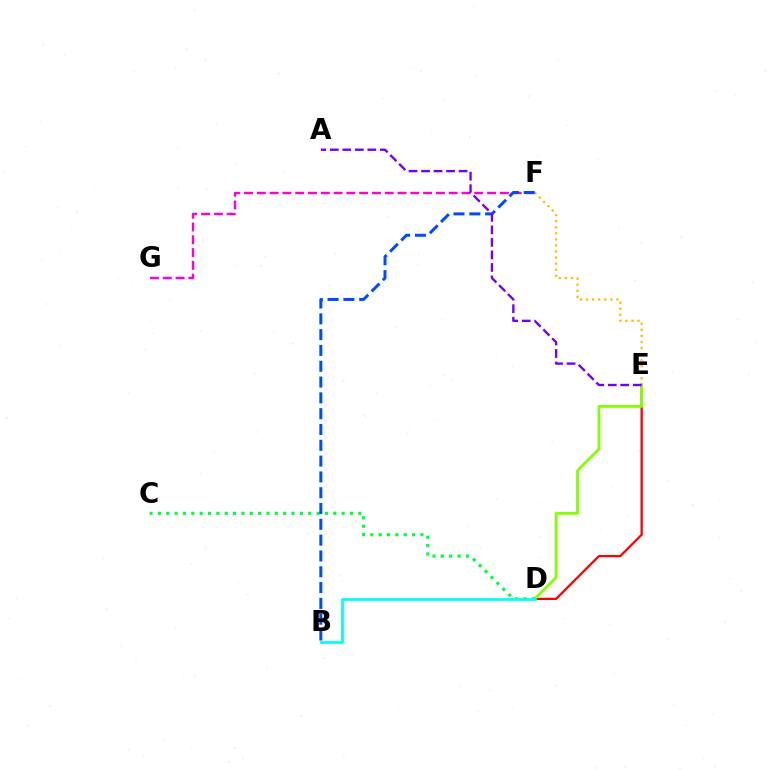{('D', 'E'): [{'color': '#ff0000', 'line_style': 'solid', 'thickness': 1.64}, {'color': '#84ff00', 'line_style': 'solid', 'thickness': 2.0}], ('F', 'G'): [{'color': '#ff00cf', 'line_style': 'dashed', 'thickness': 1.74}], ('E', 'F'): [{'color': '#ffbd00', 'line_style': 'dotted', 'thickness': 1.65}], ('C', 'D'): [{'color': '#00ff39', 'line_style': 'dotted', 'thickness': 2.27}], ('B', 'F'): [{'color': '#004bff', 'line_style': 'dashed', 'thickness': 2.15}], ('A', 'E'): [{'color': '#7200ff', 'line_style': 'dashed', 'thickness': 1.7}], ('B', 'D'): [{'color': '#00fff6', 'line_style': 'solid', 'thickness': 1.99}]}